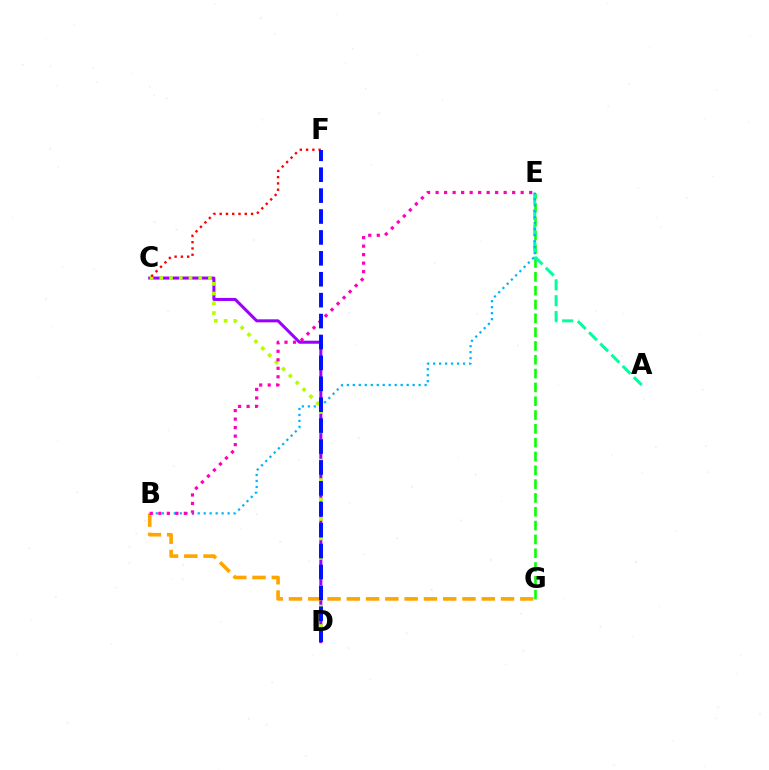{('C', 'D'): [{'color': '#9b00ff', 'line_style': 'solid', 'thickness': 2.18}, {'color': '#b3ff00', 'line_style': 'dotted', 'thickness': 2.64}], ('C', 'F'): [{'color': '#ff0000', 'line_style': 'dotted', 'thickness': 1.71}], ('E', 'G'): [{'color': '#08ff00', 'line_style': 'dashed', 'thickness': 1.88}], ('A', 'E'): [{'color': '#00ff9d', 'line_style': 'dashed', 'thickness': 2.15}], ('B', 'E'): [{'color': '#00b5ff', 'line_style': 'dotted', 'thickness': 1.63}, {'color': '#ff00bd', 'line_style': 'dotted', 'thickness': 2.31}], ('B', 'G'): [{'color': '#ffa500', 'line_style': 'dashed', 'thickness': 2.62}], ('D', 'F'): [{'color': '#0010ff', 'line_style': 'dashed', 'thickness': 2.84}]}